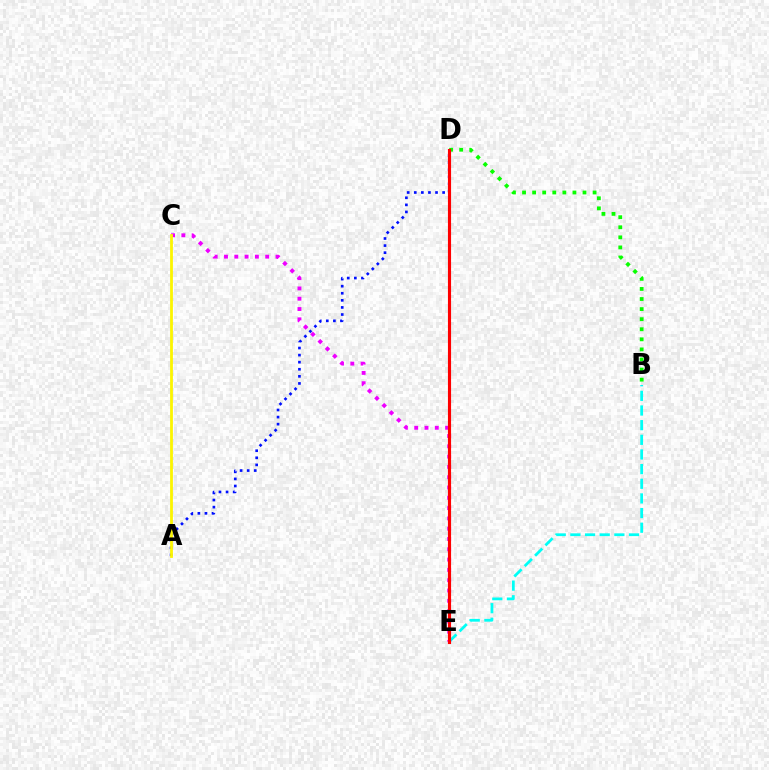{('B', 'E'): [{'color': '#00fff6', 'line_style': 'dashed', 'thickness': 1.99}], ('A', 'D'): [{'color': '#0010ff', 'line_style': 'dotted', 'thickness': 1.92}], ('B', 'D'): [{'color': '#08ff00', 'line_style': 'dotted', 'thickness': 2.74}], ('C', 'E'): [{'color': '#ee00ff', 'line_style': 'dotted', 'thickness': 2.8}], ('A', 'C'): [{'color': '#fcf500', 'line_style': 'solid', 'thickness': 2.01}], ('D', 'E'): [{'color': '#ff0000', 'line_style': 'solid', 'thickness': 2.25}]}